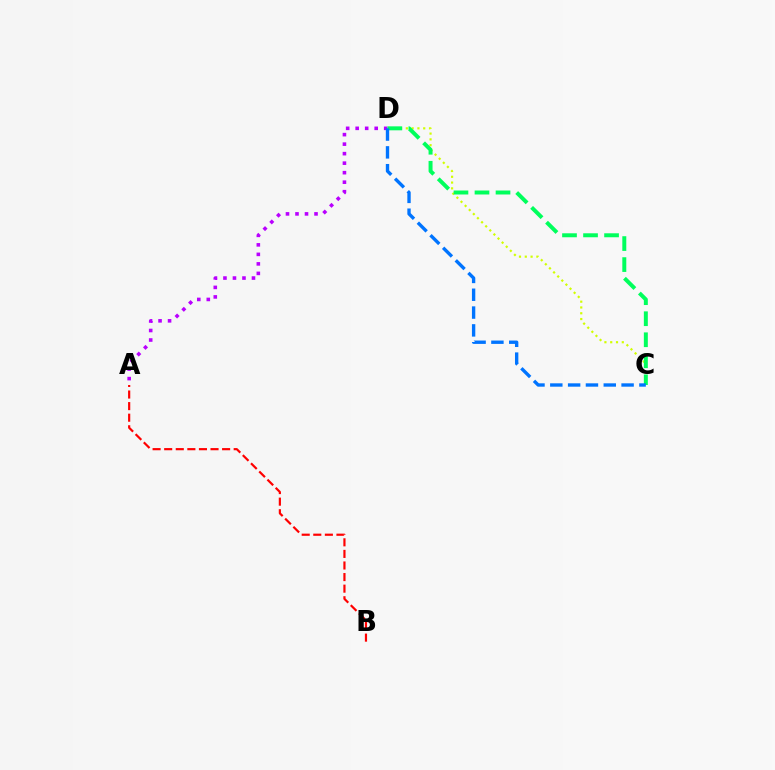{('C', 'D'): [{'color': '#d1ff00', 'line_style': 'dotted', 'thickness': 1.57}, {'color': '#00ff5c', 'line_style': 'dashed', 'thickness': 2.86}, {'color': '#0074ff', 'line_style': 'dashed', 'thickness': 2.42}], ('A', 'D'): [{'color': '#b900ff', 'line_style': 'dotted', 'thickness': 2.58}], ('A', 'B'): [{'color': '#ff0000', 'line_style': 'dashed', 'thickness': 1.57}]}